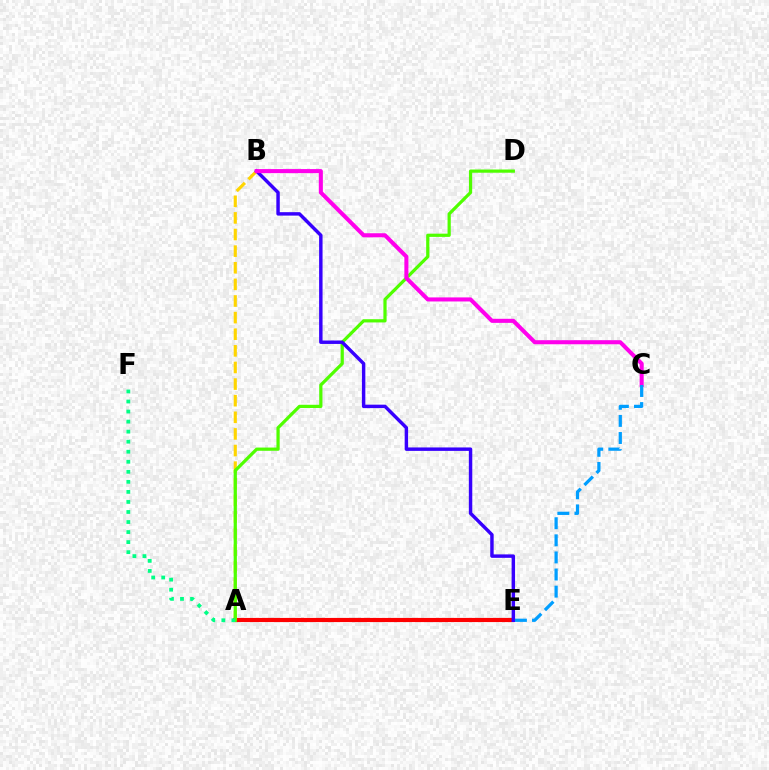{('A', 'E'): [{'color': '#ff0000', 'line_style': 'solid', 'thickness': 2.98}], ('A', 'B'): [{'color': '#ffd500', 'line_style': 'dashed', 'thickness': 2.26}], ('A', 'D'): [{'color': '#4fff00', 'line_style': 'solid', 'thickness': 2.32}], ('B', 'E'): [{'color': '#3700ff', 'line_style': 'solid', 'thickness': 2.48}], ('B', 'C'): [{'color': '#ff00ed', 'line_style': 'solid', 'thickness': 2.92}], ('C', 'E'): [{'color': '#009eff', 'line_style': 'dashed', 'thickness': 2.32}], ('A', 'F'): [{'color': '#00ff86', 'line_style': 'dotted', 'thickness': 2.73}]}